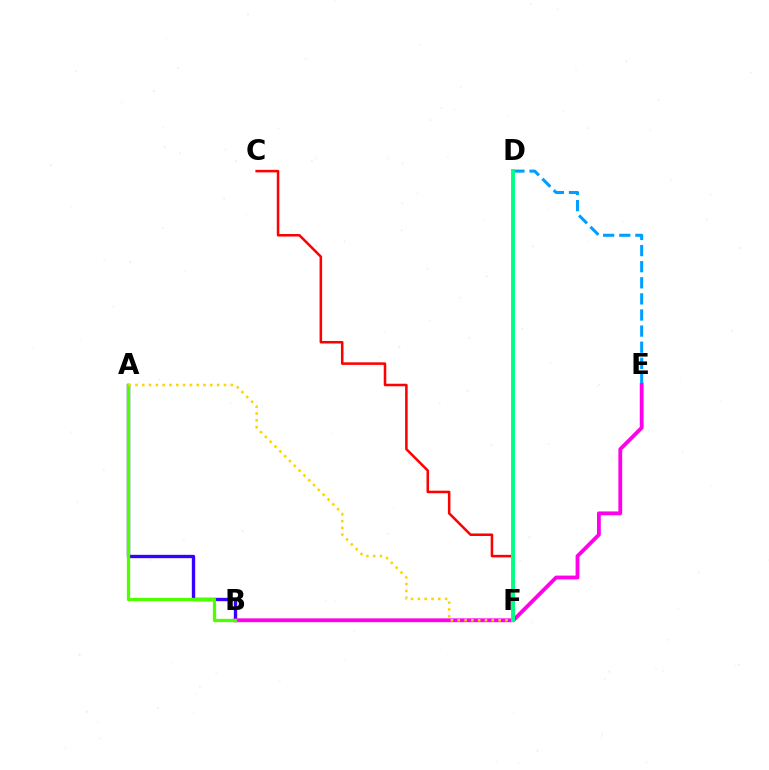{('A', 'B'): [{'color': '#3700ff', 'line_style': 'solid', 'thickness': 2.41}, {'color': '#4fff00', 'line_style': 'solid', 'thickness': 2.38}], ('C', 'F'): [{'color': '#ff0000', 'line_style': 'solid', 'thickness': 1.82}], ('D', 'E'): [{'color': '#009eff', 'line_style': 'dashed', 'thickness': 2.19}], ('B', 'E'): [{'color': '#ff00ed', 'line_style': 'solid', 'thickness': 2.75}], ('A', 'F'): [{'color': '#ffd500', 'line_style': 'dotted', 'thickness': 1.85}], ('D', 'F'): [{'color': '#00ff86', 'line_style': 'solid', 'thickness': 2.82}]}